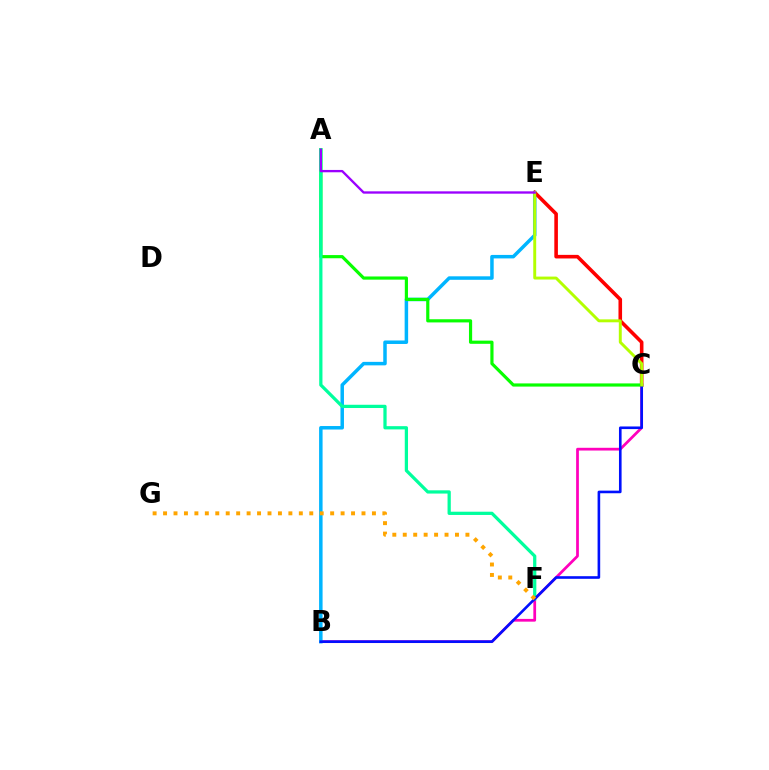{('B', 'C'): [{'color': '#ff00bd', 'line_style': 'solid', 'thickness': 1.98}, {'color': '#0010ff', 'line_style': 'solid', 'thickness': 1.88}], ('B', 'E'): [{'color': '#00b5ff', 'line_style': 'solid', 'thickness': 2.51}], ('C', 'E'): [{'color': '#ff0000', 'line_style': 'solid', 'thickness': 2.59}, {'color': '#b3ff00', 'line_style': 'solid', 'thickness': 2.11}], ('A', 'C'): [{'color': '#08ff00', 'line_style': 'solid', 'thickness': 2.29}], ('A', 'F'): [{'color': '#00ff9d', 'line_style': 'solid', 'thickness': 2.34}], ('F', 'G'): [{'color': '#ffa500', 'line_style': 'dotted', 'thickness': 2.84}], ('A', 'E'): [{'color': '#9b00ff', 'line_style': 'solid', 'thickness': 1.68}]}